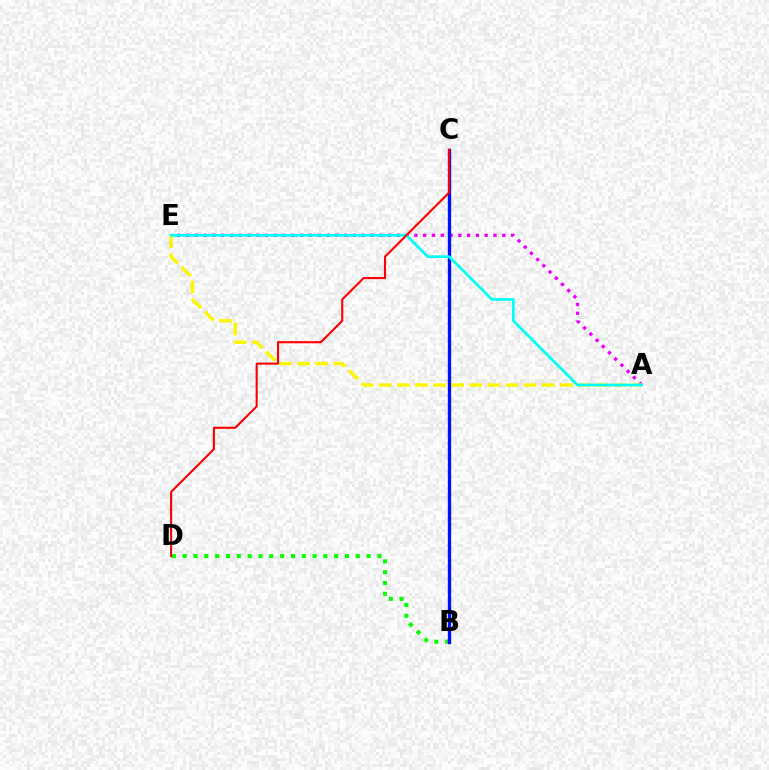{('B', 'D'): [{'color': '#08ff00', 'line_style': 'dotted', 'thickness': 2.94}], ('A', 'E'): [{'color': '#ee00ff', 'line_style': 'dotted', 'thickness': 2.39}, {'color': '#fcf500', 'line_style': 'dashed', 'thickness': 2.46}, {'color': '#00fff6', 'line_style': 'solid', 'thickness': 1.95}], ('B', 'C'): [{'color': '#0010ff', 'line_style': 'solid', 'thickness': 2.42}], ('C', 'D'): [{'color': '#ff0000', 'line_style': 'solid', 'thickness': 1.51}]}